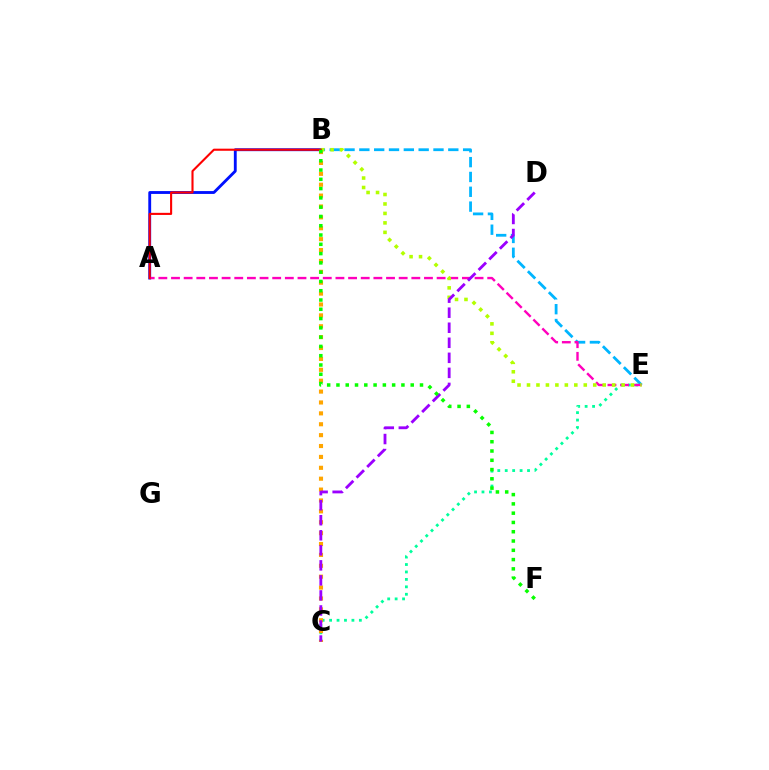{('C', 'E'): [{'color': '#00ff9d', 'line_style': 'dotted', 'thickness': 2.02}], ('A', 'B'): [{'color': '#0010ff', 'line_style': 'solid', 'thickness': 2.05}, {'color': '#ff0000', 'line_style': 'solid', 'thickness': 1.52}], ('B', 'C'): [{'color': '#ffa500', 'line_style': 'dotted', 'thickness': 2.96}], ('B', 'E'): [{'color': '#00b5ff', 'line_style': 'dashed', 'thickness': 2.01}, {'color': '#b3ff00', 'line_style': 'dotted', 'thickness': 2.57}], ('A', 'E'): [{'color': '#ff00bd', 'line_style': 'dashed', 'thickness': 1.72}], ('C', 'D'): [{'color': '#9b00ff', 'line_style': 'dashed', 'thickness': 2.04}], ('B', 'F'): [{'color': '#08ff00', 'line_style': 'dotted', 'thickness': 2.52}]}